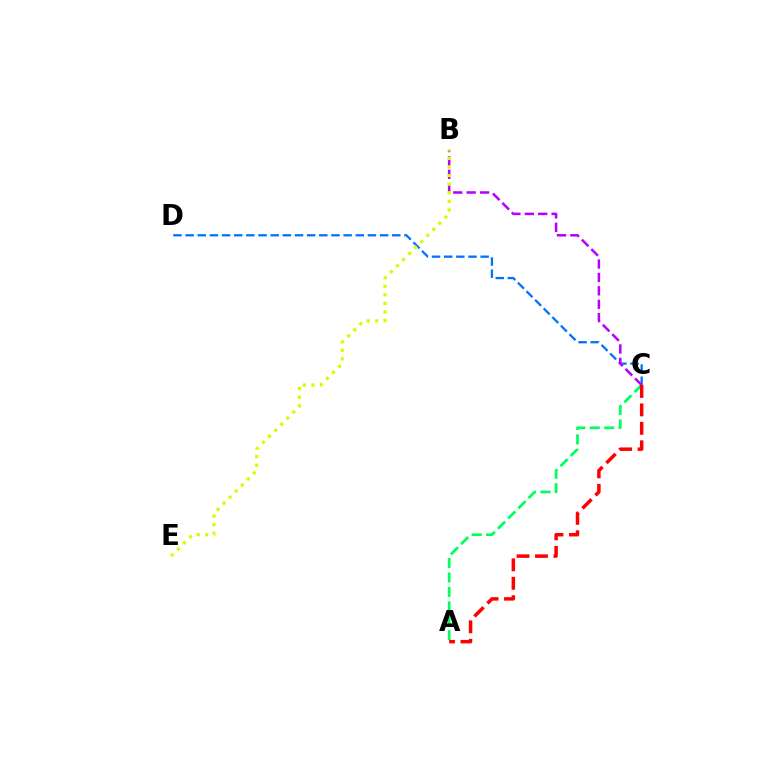{('C', 'D'): [{'color': '#0074ff', 'line_style': 'dashed', 'thickness': 1.65}], ('A', 'C'): [{'color': '#00ff5c', 'line_style': 'dashed', 'thickness': 1.96}, {'color': '#ff0000', 'line_style': 'dashed', 'thickness': 2.51}], ('B', 'C'): [{'color': '#b900ff', 'line_style': 'dashed', 'thickness': 1.82}], ('B', 'E'): [{'color': '#d1ff00', 'line_style': 'dotted', 'thickness': 2.33}]}